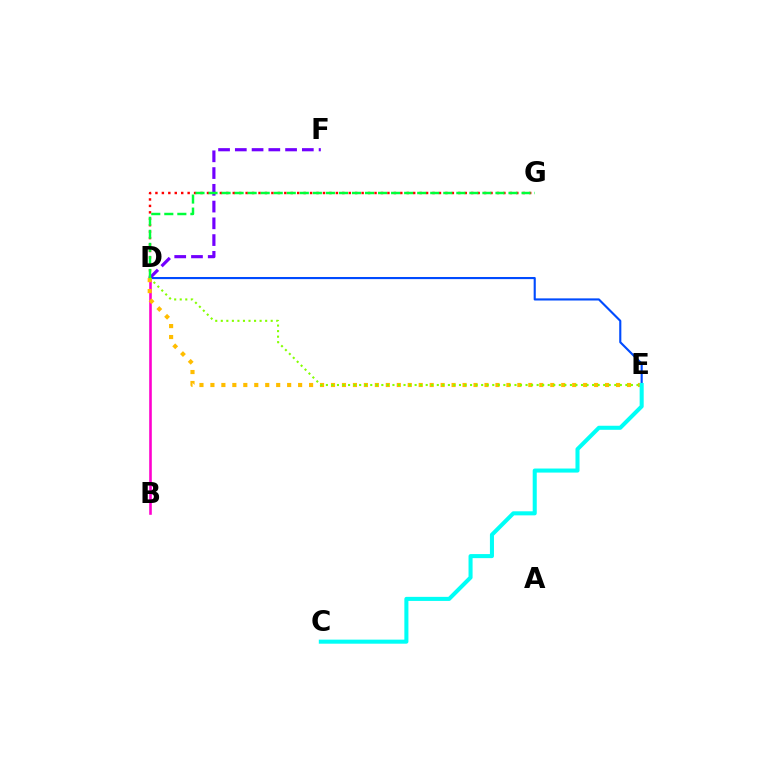{('D', 'G'): [{'color': '#ff0000', 'line_style': 'dotted', 'thickness': 1.75}, {'color': '#00ff39', 'line_style': 'dashed', 'thickness': 1.77}], ('D', 'E'): [{'color': '#004bff', 'line_style': 'solid', 'thickness': 1.53}, {'color': '#ffbd00', 'line_style': 'dotted', 'thickness': 2.98}, {'color': '#84ff00', 'line_style': 'dotted', 'thickness': 1.51}], ('B', 'D'): [{'color': '#ff00cf', 'line_style': 'solid', 'thickness': 1.87}], ('D', 'F'): [{'color': '#7200ff', 'line_style': 'dashed', 'thickness': 2.28}], ('C', 'E'): [{'color': '#00fff6', 'line_style': 'solid', 'thickness': 2.92}]}